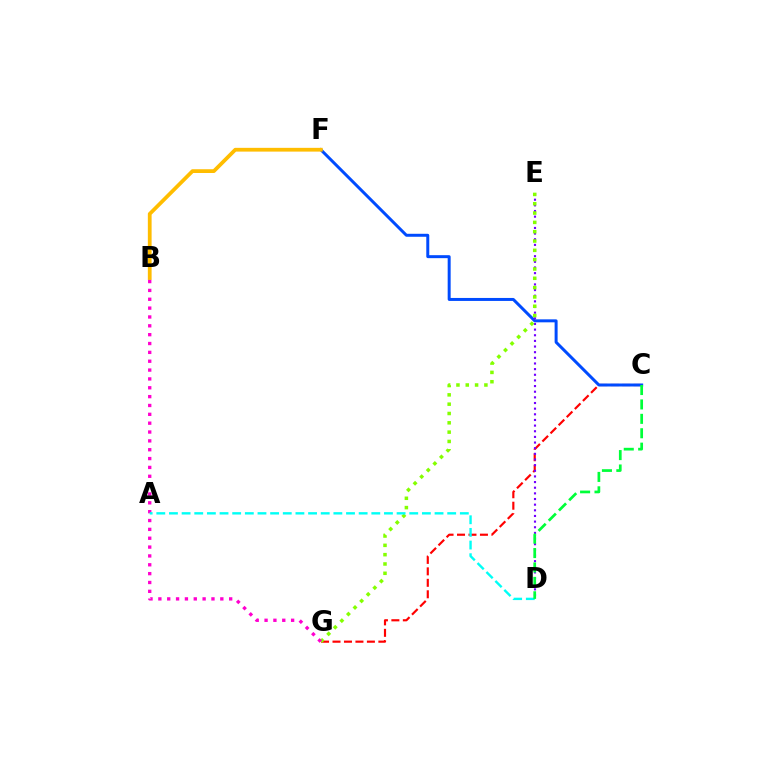{('C', 'G'): [{'color': '#ff0000', 'line_style': 'dashed', 'thickness': 1.56}], ('C', 'F'): [{'color': '#004bff', 'line_style': 'solid', 'thickness': 2.15}], ('D', 'E'): [{'color': '#7200ff', 'line_style': 'dotted', 'thickness': 1.53}], ('E', 'G'): [{'color': '#84ff00', 'line_style': 'dotted', 'thickness': 2.53}], ('B', 'F'): [{'color': '#ffbd00', 'line_style': 'solid', 'thickness': 2.71}], ('B', 'G'): [{'color': '#ff00cf', 'line_style': 'dotted', 'thickness': 2.4}], ('A', 'D'): [{'color': '#00fff6', 'line_style': 'dashed', 'thickness': 1.72}], ('C', 'D'): [{'color': '#00ff39', 'line_style': 'dashed', 'thickness': 1.96}]}